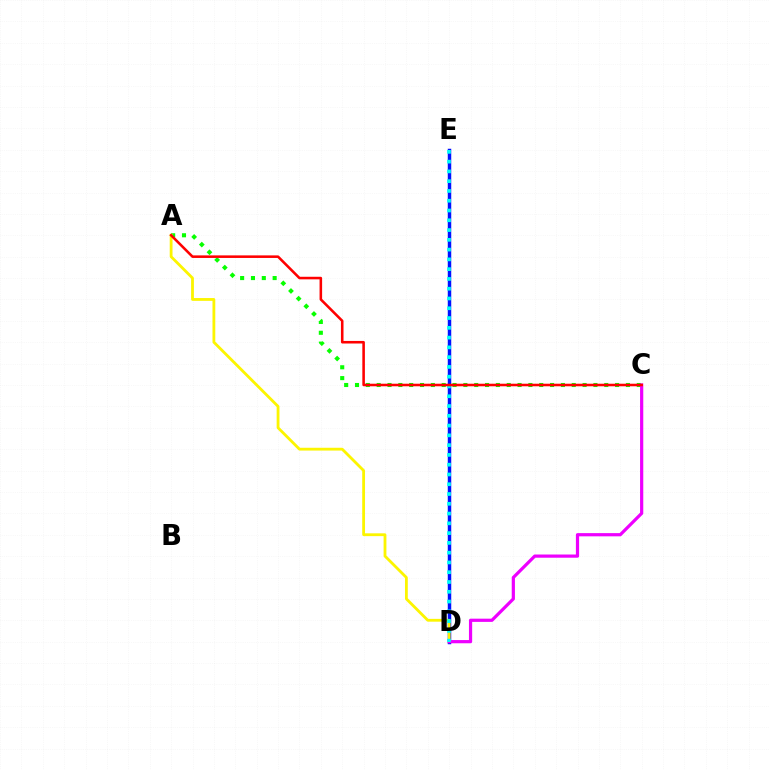{('D', 'E'): [{'color': '#0010ff', 'line_style': 'solid', 'thickness': 2.49}, {'color': '#00fff6', 'line_style': 'dotted', 'thickness': 2.66}], ('A', 'C'): [{'color': '#08ff00', 'line_style': 'dotted', 'thickness': 2.94}, {'color': '#ff0000', 'line_style': 'solid', 'thickness': 1.85}], ('A', 'D'): [{'color': '#fcf500', 'line_style': 'solid', 'thickness': 2.02}], ('C', 'D'): [{'color': '#ee00ff', 'line_style': 'solid', 'thickness': 2.31}]}